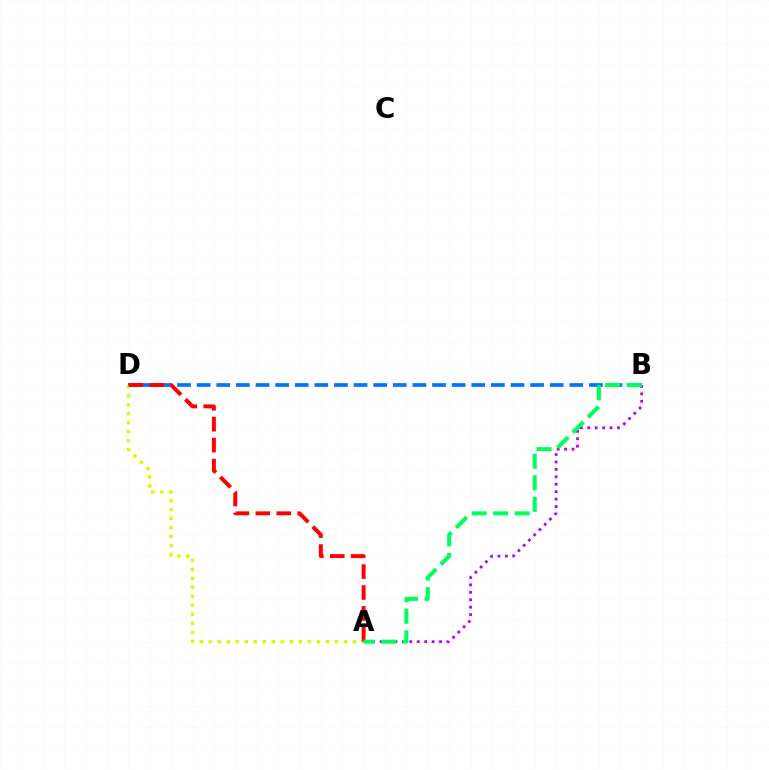{('B', 'D'): [{'color': '#0074ff', 'line_style': 'dashed', 'thickness': 2.66}], ('A', 'B'): [{'color': '#b900ff', 'line_style': 'dotted', 'thickness': 2.02}, {'color': '#00ff5c', 'line_style': 'dashed', 'thickness': 2.92}], ('A', 'D'): [{'color': '#d1ff00', 'line_style': 'dotted', 'thickness': 2.45}, {'color': '#ff0000', 'line_style': 'dashed', 'thickness': 2.84}]}